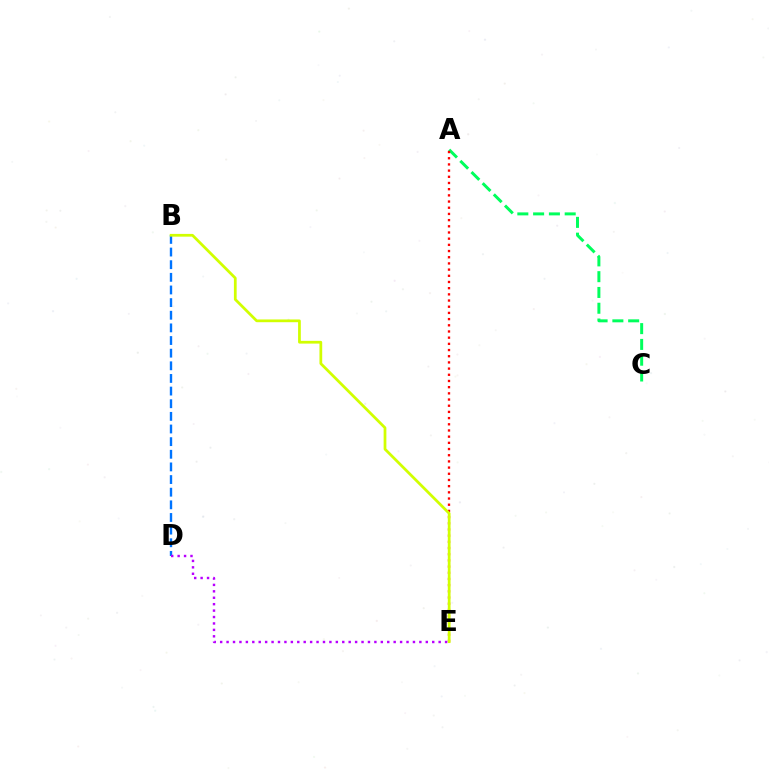{('A', 'C'): [{'color': '#00ff5c', 'line_style': 'dashed', 'thickness': 2.14}], ('B', 'D'): [{'color': '#0074ff', 'line_style': 'dashed', 'thickness': 1.72}], ('A', 'E'): [{'color': '#ff0000', 'line_style': 'dotted', 'thickness': 1.68}], ('B', 'E'): [{'color': '#d1ff00', 'line_style': 'solid', 'thickness': 1.98}], ('D', 'E'): [{'color': '#b900ff', 'line_style': 'dotted', 'thickness': 1.75}]}